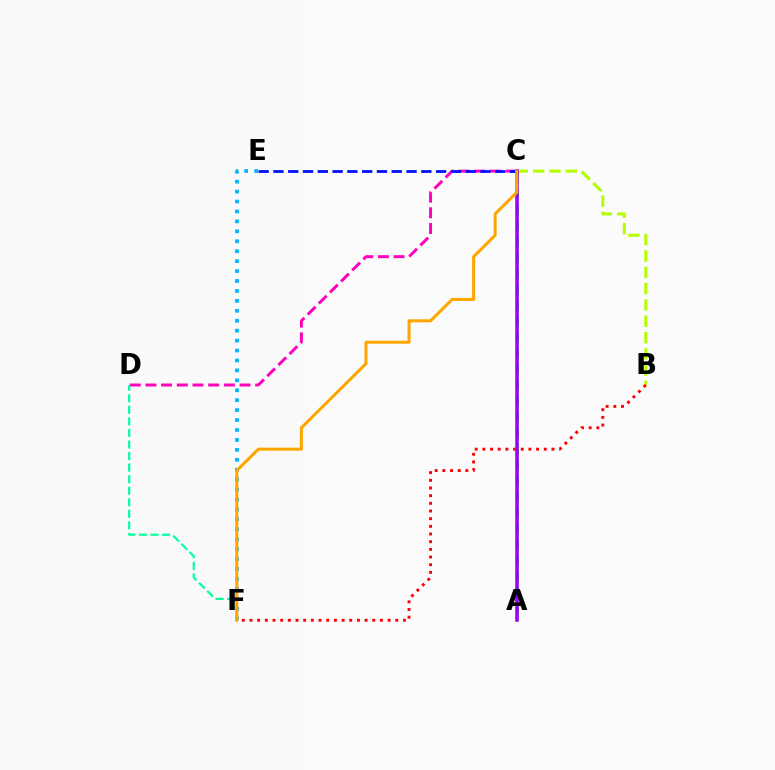{('A', 'C'): [{'color': '#08ff00', 'line_style': 'dashed', 'thickness': 2.17}, {'color': '#9b00ff', 'line_style': 'solid', 'thickness': 2.54}], ('C', 'D'): [{'color': '#ff00bd', 'line_style': 'dashed', 'thickness': 2.13}], ('E', 'F'): [{'color': '#00b5ff', 'line_style': 'dotted', 'thickness': 2.7}], ('D', 'F'): [{'color': '#00ff9d', 'line_style': 'dashed', 'thickness': 1.57}], ('B', 'C'): [{'color': '#b3ff00', 'line_style': 'dashed', 'thickness': 2.22}], ('C', 'E'): [{'color': '#0010ff', 'line_style': 'dashed', 'thickness': 2.01}], ('B', 'F'): [{'color': '#ff0000', 'line_style': 'dotted', 'thickness': 2.09}], ('C', 'F'): [{'color': '#ffa500', 'line_style': 'solid', 'thickness': 2.18}]}